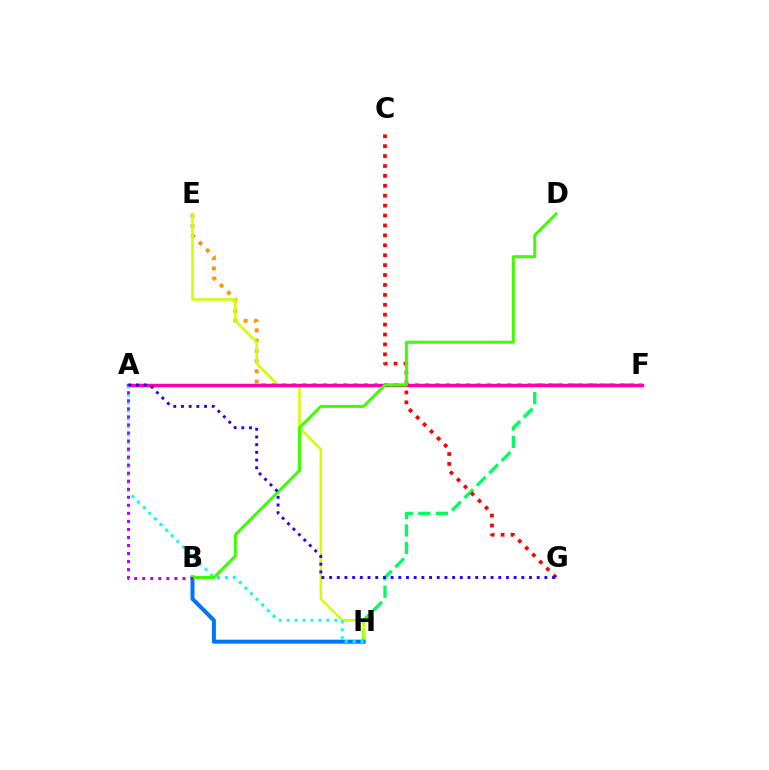{('E', 'F'): [{'color': '#ff9400', 'line_style': 'dotted', 'thickness': 2.78}], ('F', 'H'): [{'color': '#00ff5c', 'line_style': 'dashed', 'thickness': 2.38}], ('E', 'H'): [{'color': '#d1ff00', 'line_style': 'solid', 'thickness': 1.84}], ('A', 'F'): [{'color': '#ff00ac', 'line_style': 'solid', 'thickness': 2.49}], ('B', 'H'): [{'color': '#0074ff', 'line_style': 'solid', 'thickness': 2.88}], ('C', 'G'): [{'color': '#ff0000', 'line_style': 'dotted', 'thickness': 2.69}], ('A', 'H'): [{'color': '#00fff6', 'line_style': 'dotted', 'thickness': 2.16}], ('B', 'D'): [{'color': '#3dff00', 'line_style': 'solid', 'thickness': 2.16}], ('A', 'B'): [{'color': '#b900ff', 'line_style': 'dotted', 'thickness': 2.18}], ('A', 'G'): [{'color': '#2500ff', 'line_style': 'dotted', 'thickness': 2.09}]}